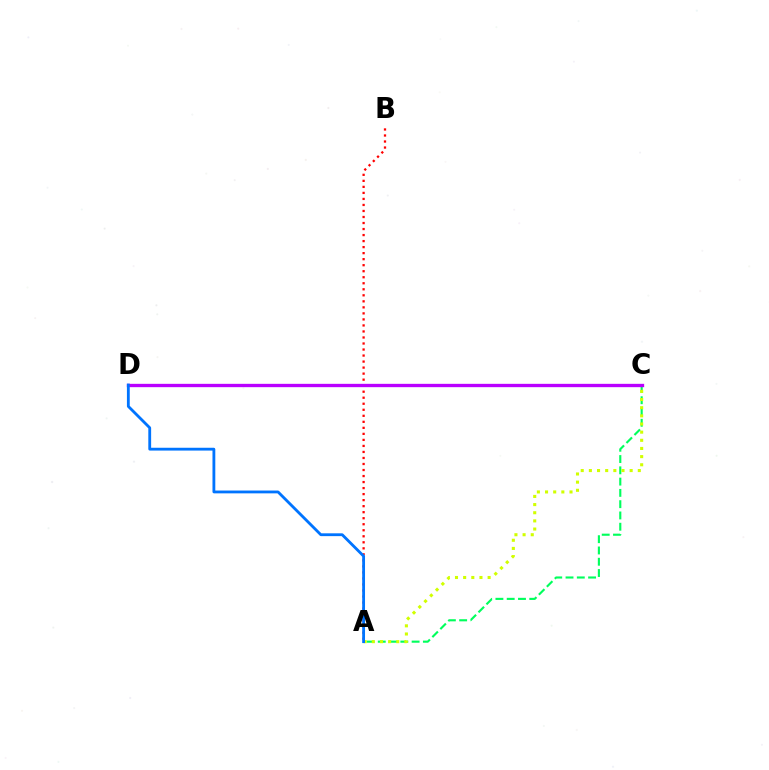{('A', 'B'): [{'color': '#ff0000', 'line_style': 'dotted', 'thickness': 1.64}], ('A', 'C'): [{'color': '#00ff5c', 'line_style': 'dashed', 'thickness': 1.53}, {'color': '#d1ff00', 'line_style': 'dotted', 'thickness': 2.22}], ('C', 'D'): [{'color': '#b900ff', 'line_style': 'solid', 'thickness': 2.4}], ('A', 'D'): [{'color': '#0074ff', 'line_style': 'solid', 'thickness': 2.03}]}